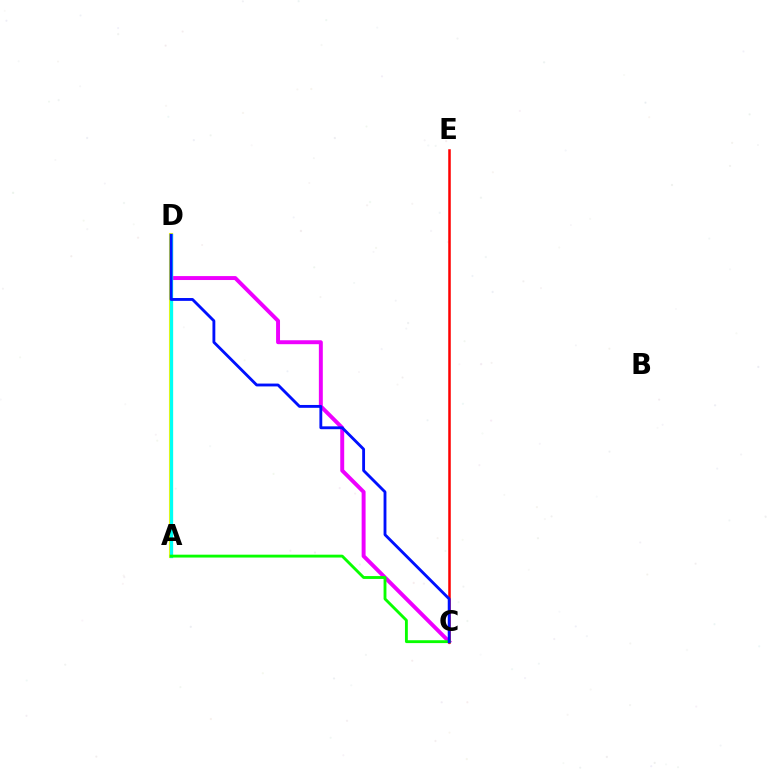{('C', 'D'): [{'color': '#ee00ff', 'line_style': 'solid', 'thickness': 2.84}, {'color': '#0010ff', 'line_style': 'solid', 'thickness': 2.05}], ('A', 'D'): [{'color': '#fcf500', 'line_style': 'solid', 'thickness': 2.94}, {'color': '#00fff6', 'line_style': 'solid', 'thickness': 2.34}], ('C', 'E'): [{'color': '#ff0000', 'line_style': 'solid', 'thickness': 1.82}], ('A', 'C'): [{'color': '#08ff00', 'line_style': 'solid', 'thickness': 2.06}]}